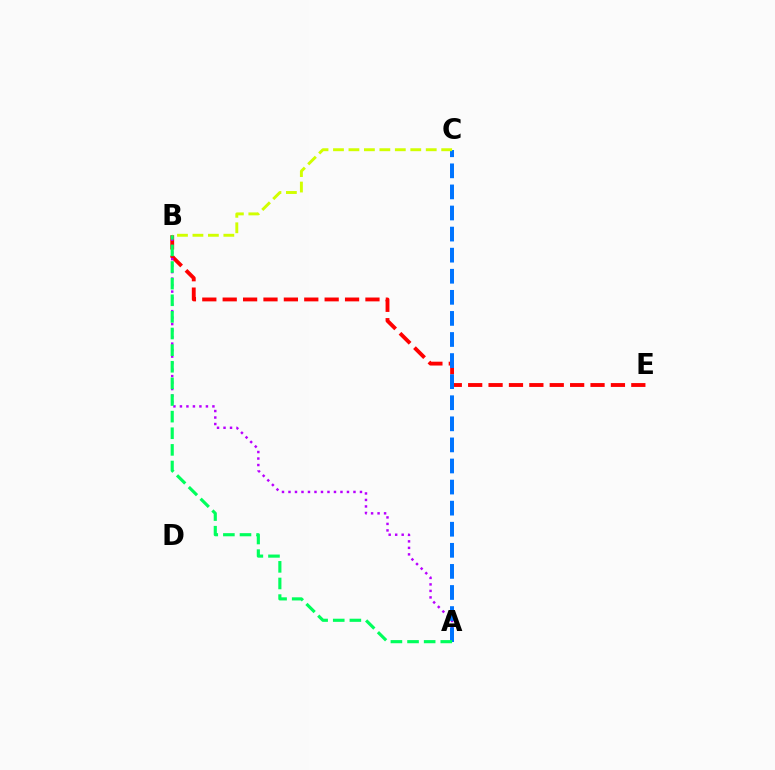{('B', 'E'): [{'color': '#ff0000', 'line_style': 'dashed', 'thickness': 2.77}], ('A', 'B'): [{'color': '#b900ff', 'line_style': 'dotted', 'thickness': 1.77}, {'color': '#00ff5c', 'line_style': 'dashed', 'thickness': 2.26}], ('A', 'C'): [{'color': '#0074ff', 'line_style': 'dashed', 'thickness': 2.86}], ('B', 'C'): [{'color': '#d1ff00', 'line_style': 'dashed', 'thickness': 2.1}]}